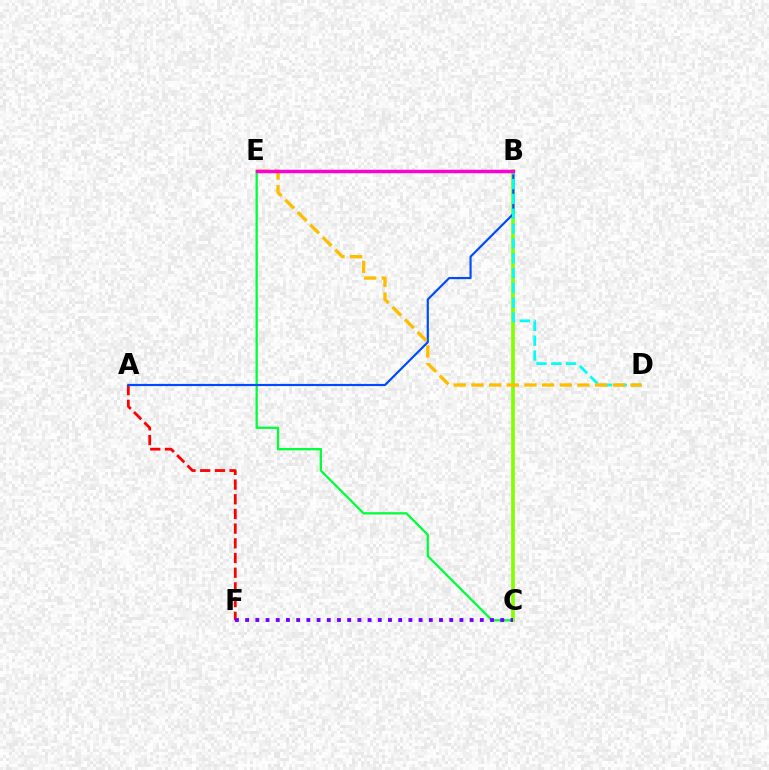{('A', 'F'): [{'color': '#ff0000', 'line_style': 'dashed', 'thickness': 2.0}], ('C', 'E'): [{'color': '#00ff39', 'line_style': 'solid', 'thickness': 1.65}], ('B', 'C'): [{'color': '#84ff00', 'line_style': 'solid', 'thickness': 2.67}], ('A', 'B'): [{'color': '#004bff', 'line_style': 'solid', 'thickness': 1.57}], ('B', 'D'): [{'color': '#00fff6', 'line_style': 'dashed', 'thickness': 2.02}], ('D', 'E'): [{'color': '#ffbd00', 'line_style': 'dashed', 'thickness': 2.4}], ('C', 'F'): [{'color': '#7200ff', 'line_style': 'dotted', 'thickness': 2.77}], ('B', 'E'): [{'color': '#ff00cf', 'line_style': 'solid', 'thickness': 2.5}]}